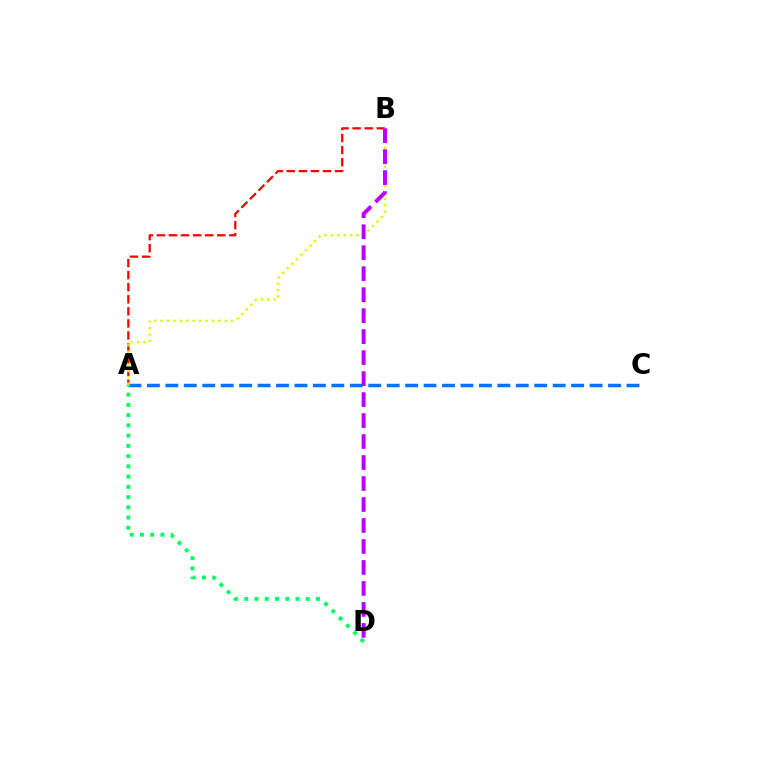{('A', 'B'): [{'color': '#ff0000', 'line_style': 'dashed', 'thickness': 1.64}, {'color': '#d1ff00', 'line_style': 'dotted', 'thickness': 1.74}], ('A', 'C'): [{'color': '#0074ff', 'line_style': 'dashed', 'thickness': 2.51}], ('B', 'D'): [{'color': '#b900ff', 'line_style': 'dashed', 'thickness': 2.85}], ('A', 'D'): [{'color': '#00ff5c', 'line_style': 'dotted', 'thickness': 2.78}]}